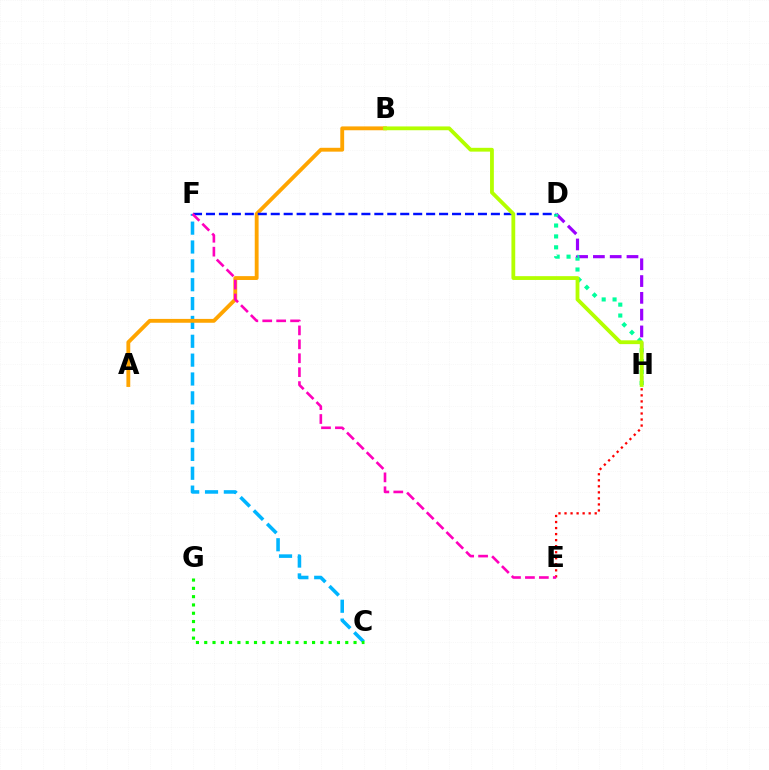{('C', 'F'): [{'color': '#00b5ff', 'line_style': 'dashed', 'thickness': 2.56}], ('A', 'B'): [{'color': '#ffa500', 'line_style': 'solid', 'thickness': 2.77}], ('D', 'H'): [{'color': '#9b00ff', 'line_style': 'dashed', 'thickness': 2.28}, {'color': '#00ff9d', 'line_style': 'dotted', 'thickness': 2.96}], ('D', 'F'): [{'color': '#0010ff', 'line_style': 'dashed', 'thickness': 1.76}], ('C', 'G'): [{'color': '#08ff00', 'line_style': 'dotted', 'thickness': 2.25}], ('E', 'H'): [{'color': '#ff0000', 'line_style': 'dotted', 'thickness': 1.64}], ('E', 'F'): [{'color': '#ff00bd', 'line_style': 'dashed', 'thickness': 1.89}], ('B', 'H'): [{'color': '#b3ff00', 'line_style': 'solid', 'thickness': 2.74}]}